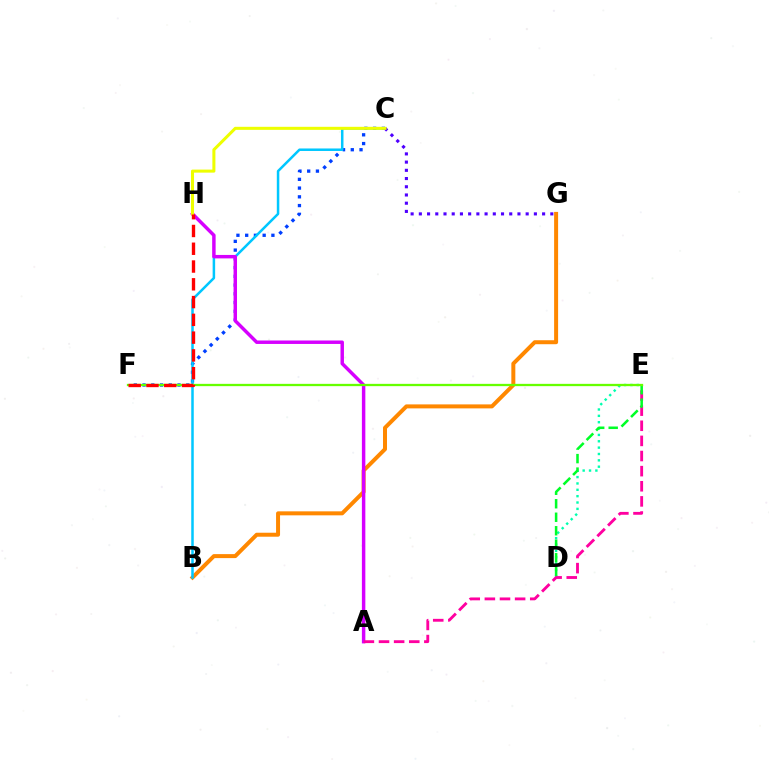{('B', 'G'): [{'color': '#ff8800', 'line_style': 'solid', 'thickness': 2.87}], ('C', 'F'): [{'color': '#003fff', 'line_style': 'dotted', 'thickness': 2.38}], ('B', 'C'): [{'color': '#00c7ff', 'line_style': 'solid', 'thickness': 1.81}], ('A', 'H'): [{'color': '#d600ff', 'line_style': 'solid', 'thickness': 2.49}], ('D', 'E'): [{'color': '#00ffaf', 'line_style': 'dotted', 'thickness': 1.73}, {'color': '#00ff27', 'line_style': 'dashed', 'thickness': 1.83}], ('A', 'E'): [{'color': '#ff00a0', 'line_style': 'dashed', 'thickness': 2.05}], ('C', 'G'): [{'color': '#4f00ff', 'line_style': 'dotted', 'thickness': 2.23}], ('C', 'H'): [{'color': '#eeff00', 'line_style': 'solid', 'thickness': 2.19}], ('E', 'F'): [{'color': '#66ff00', 'line_style': 'solid', 'thickness': 1.65}], ('F', 'H'): [{'color': '#ff0000', 'line_style': 'dashed', 'thickness': 2.41}]}